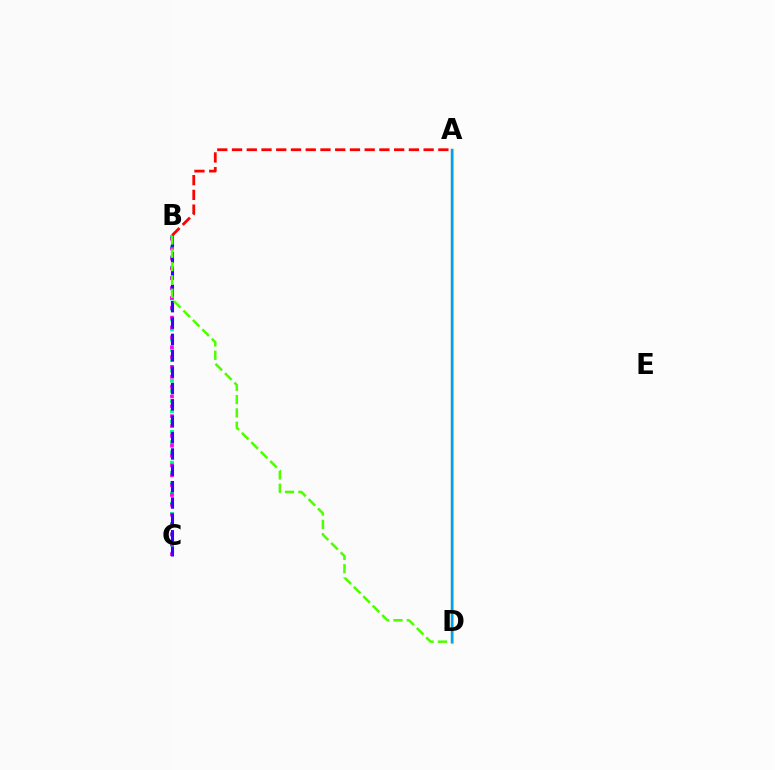{('B', 'C'): [{'color': '#00ff86', 'line_style': 'dotted', 'thickness': 2.79}, {'color': '#ff00ed', 'line_style': 'dotted', 'thickness': 2.68}, {'color': '#3700ff', 'line_style': 'dashed', 'thickness': 2.22}], ('A', 'D'): [{'color': '#ffd500', 'line_style': 'solid', 'thickness': 2.36}, {'color': '#009eff', 'line_style': 'solid', 'thickness': 1.74}], ('B', 'D'): [{'color': '#4fff00', 'line_style': 'dashed', 'thickness': 1.81}], ('A', 'B'): [{'color': '#ff0000', 'line_style': 'dashed', 'thickness': 2.0}]}